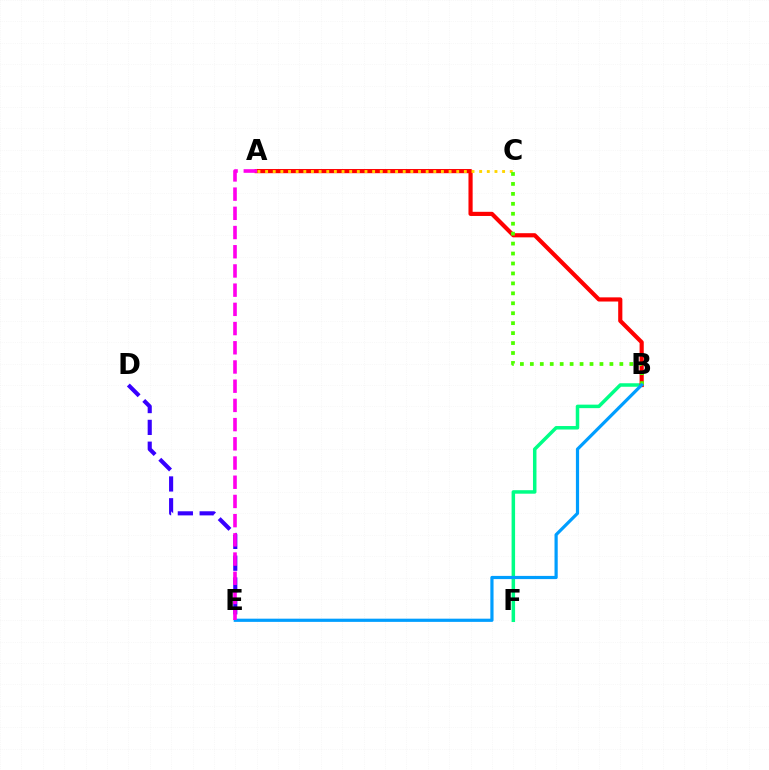{('B', 'F'): [{'color': '#00ff86', 'line_style': 'solid', 'thickness': 2.52}], ('A', 'B'): [{'color': '#ff0000', 'line_style': 'solid', 'thickness': 3.0}], ('A', 'C'): [{'color': '#ffd500', 'line_style': 'dotted', 'thickness': 2.08}], ('B', 'C'): [{'color': '#4fff00', 'line_style': 'dotted', 'thickness': 2.7}], ('B', 'E'): [{'color': '#009eff', 'line_style': 'solid', 'thickness': 2.3}], ('D', 'E'): [{'color': '#3700ff', 'line_style': 'dashed', 'thickness': 2.96}], ('A', 'E'): [{'color': '#ff00ed', 'line_style': 'dashed', 'thickness': 2.61}]}